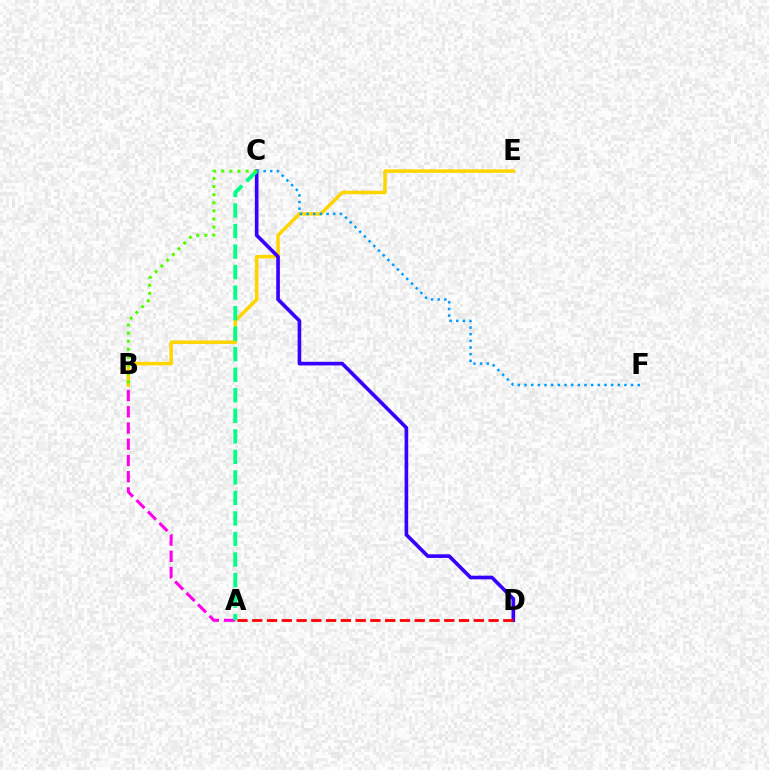{('A', 'B'): [{'color': '#ff00ed', 'line_style': 'dashed', 'thickness': 2.2}], ('B', 'E'): [{'color': '#ffd500', 'line_style': 'solid', 'thickness': 2.52}], ('C', 'D'): [{'color': '#3700ff', 'line_style': 'solid', 'thickness': 2.62}], ('A', 'C'): [{'color': '#00ff86', 'line_style': 'dashed', 'thickness': 2.79}], ('C', 'F'): [{'color': '#009eff', 'line_style': 'dotted', 'thickness': 1.81}], ('A', 'D'): [{'color': '#ff0000', 'line_style': 'dashed', 'thickness': 2.01}], ('B', 'C'): [{'color': '#4fff00', 'line_style': 'dotted', 'thickness': 2.2}]}